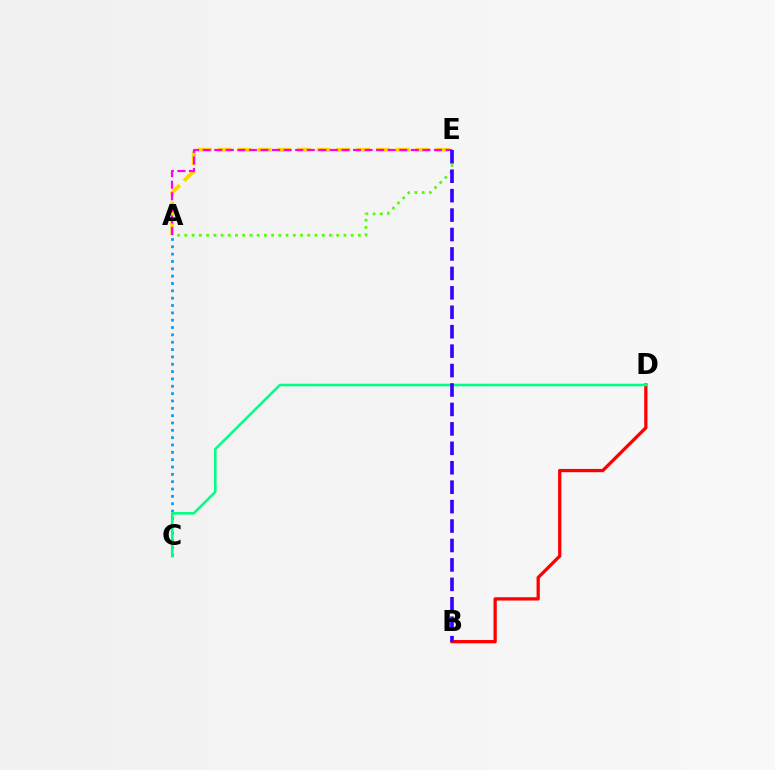{('A', 'E'): [{'color': '#ffd500', 'line_style': 'dashed', 'thickness': 2.69}, {'color': '#4fff00', 'line_style': 'dotted', 'thickness': 1.96}, {'color': '#ff00ed', 'line_style': 'dashed', 'thickness': 1.57}], ('B', 'D'): [{'color': '#ff0000', 'line_style': 'solid', 'thickness': 2.35}], ('A', 'C'): [{'color': '#009eff', 'line_style': 'dotted', 'thickness': 1.99}], ('C', 'D'): [{'color': '#00ff86', 'line_style': 'solid', 'thickness': 1.87}], ('B', 'E'): [{'color': '#3700ff', 'line_style': 'dashed', 'thickness': 2.64}]}